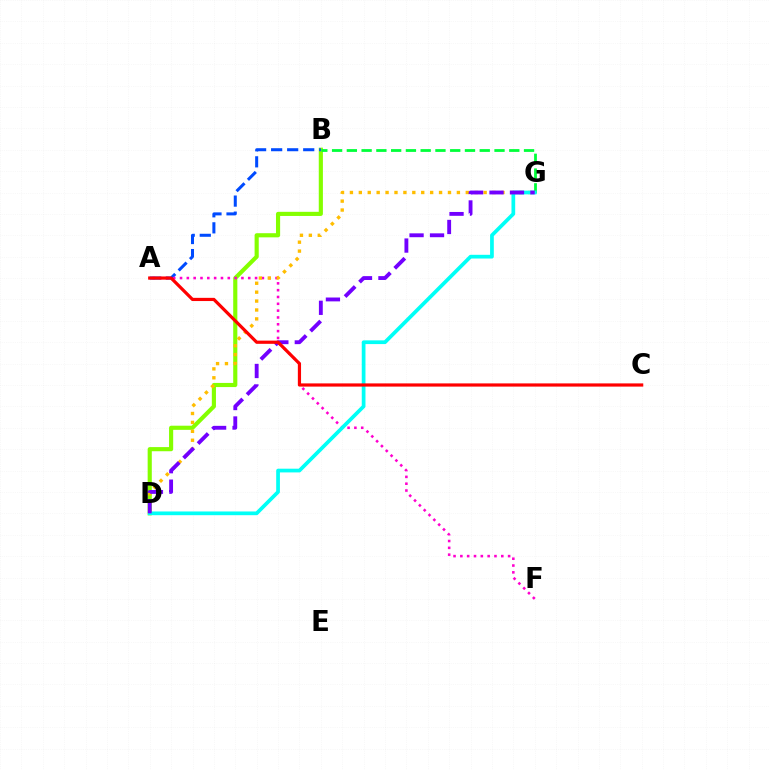{('B', 'D'): [{'color': '#84ff00', 'line_style': 'solid', 'thickness': 2.98}], ('B', 'G'): [{'color': '#00ff39', 'line_style': 'dashed', 'thickness': 2.01}], ('A', 'B'): [{'color': '#004bff', 'line_style': 'dashed', 'thickness': 2.18}], ('A', 'F'): [{'color': '#ff00cf', 'line_style': 'dotted', 'thickness': 1.85}], ('D', 'G'): [{'color': '#ffbd00', 'line_style': 'dotted', 'thickness': 2.42}, {'color': '#00fff6', 'line_style': 'solid', 'thickness': 2.68}, {'color': '#7200ff', 'line_style': 'dashed', 'thickness': 2.78}], ('A', 'C'): [{'color': '#ff0000', 'line_style': 'solid', 'thickness': 2.31}]}